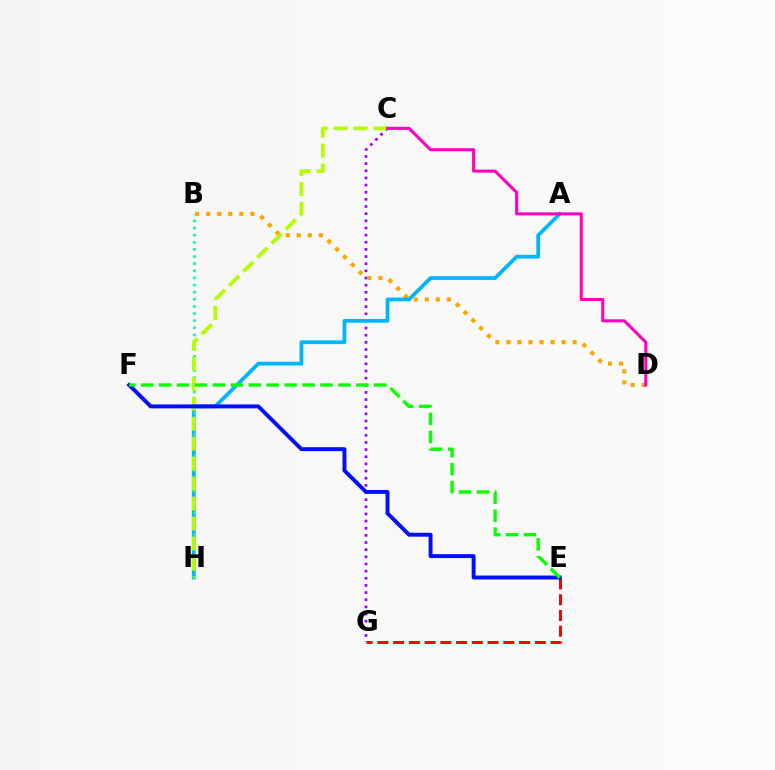{('C', 'G'): [{'color': '#9b00ff', 'line_style': 'dotted', 'thickness': 1.94}], ('E', 'G'): [{'color': '#ff0000', 'line_style': 'dashed', 'thickness': 2.14}], ('B', 'D'): [{'color': '#ffa500', 'line_style': 'dotted', 'thickness': 3.0}], ('A', 'H'): [{'color': '#00b5ff', 'line_style': 'solid', 'thickness': 2.7}], ('B', 'H'): [{'color': '#00ff9d', 'line_style': 'dotted', 'thickness': 1.94}], ('C', 'H'): [{'color': '#b3ff00', 'line_style': 'dashed', 'thickness': 2.71}], ('E', 'F'): [{'color': '#0010ff', 'line_style': 'solid', 'thickness': 2.83}, {'color': '#08ff00', 'line_style': 'dashed', 'thickness': 2.44}], ('C', 'D'): [{'color': '#ff00bd', 'line_style': 'solid', 'thickness': 2.2}]}